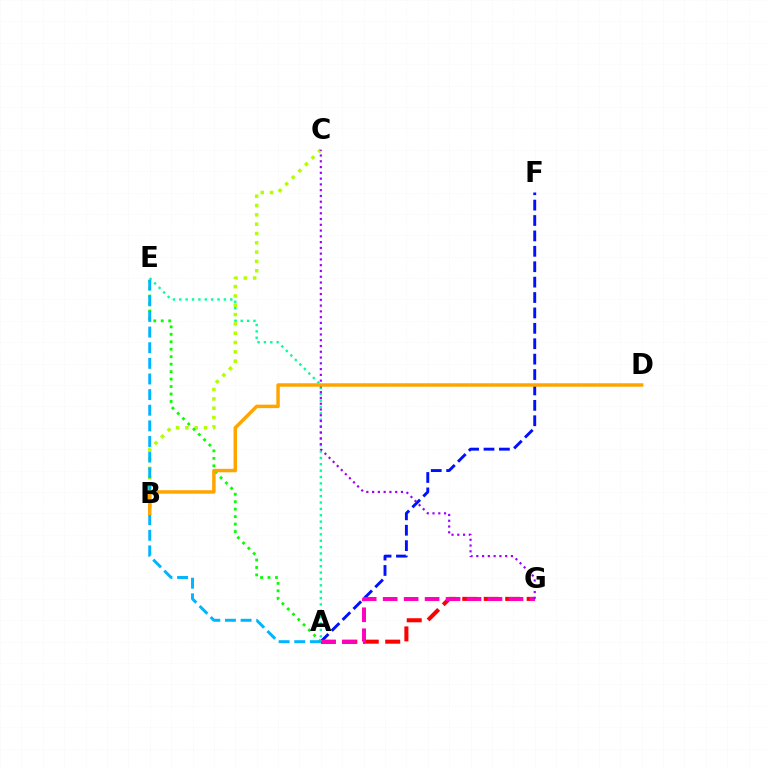{('A', 'E'): [{'color': '#00ff9d', 'line_style': 'dotted', 'thickness': 1.73}, {'color': '#08ff00', 'line_style': 'dotted', 'thickness': 2.03}, {'color': '#00b5ff', 'line_style': 'dashed', 'thickness': 2.12}], ('B', 'C'): [{'color': '#b3ff00', 'line_style': 'dotted', 'thickness': 2.53}], ('A', 'F'): [{'color': '#0010ff', 'line_style': 'dashed', 'thickness': 2.09}], ('A', 'G'): [{'color': '#ff0000', 'line_style': 'dashed', 'thickness': 2.92}, {'color': '#ff00bd', 'line_style': 'dashed', 'thickness': 2.85}], ('C', 'G'): [{'color': '#9b00ff', 'line_style': 'dotted', 'thickness': 1.57}], ('B', 'D'): [{'color': '#ffa500', 'line_style': 'solid', 'thickness': 2.5}]}